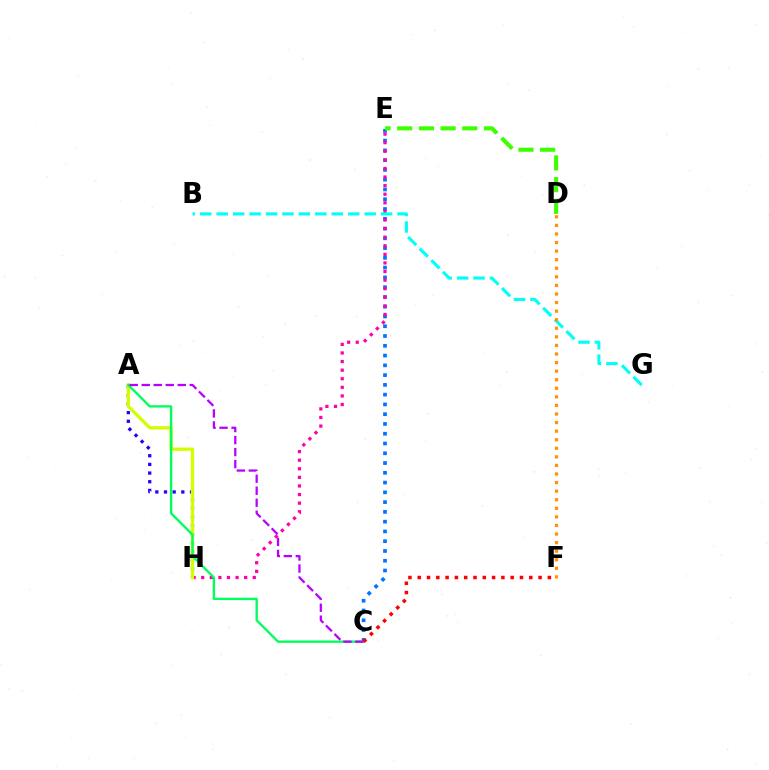{('C', 'E'): [{'color': '#0074ff', 'line_style': 'dotted', 'thickness': 2.65}], ('E', 'H'): [{'color': '#ff00ac', 'line_style': 'dotted', 'thickness': 2.33}], ('B', 'G'): [{'color': '#00fff6', 'line_style': 'dashed', 'thickness': 2.23}], ('D', 'F'): [{'color': '#ff9400', 'line_style': 'dotted', 'thickness': 2.33}], ('A', 'H'): [{'color': '#2500ff', 'line_style': 'dotted', 'thickness': 2.35}, {'color': '#d1ff00', 'line_style': 'solid', 'thickness': 2.39}], ('A', 'C'): [{'color': '#00ff5c', 'line_style': 'solid', 'thickness': 1.69}, {'color': '#b900ff', 'line_style': 'dashed', 'thickness': 1.63}], ('D', 'E'): [{'color': '#3dff00', 'line_style': 'dashed', 'thickness': 2.95}], ('C', 'F'): [{'color': '#ff0000', 'line_style': 'dotted', 'thickness': 2.53}]}